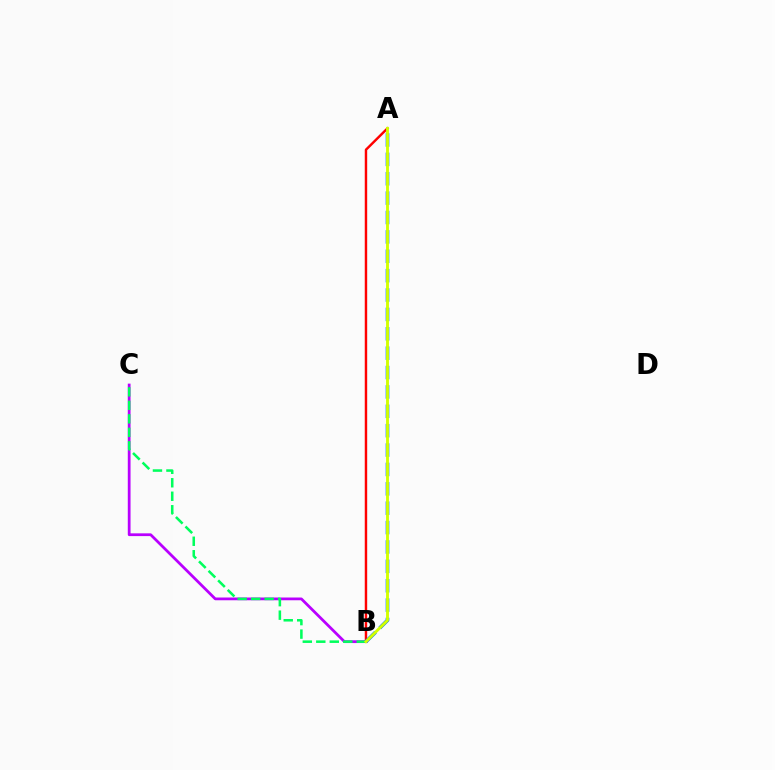{('A', 'B'): [{'color': '#ff0000', 'line_style': 'solid', 'thickness': 1.75}, {'color': '#0074ff', 'line_style': 'dashed', 'thickness': 2.63}, {'color': '#d1ff00', 'line_style': 'solid', 'thickness': 2.06}], ('B', 'C'): [{'color': '#b900ff', 'line_style': 'solid', 'thickness': 1.99}, {'color': '#00ff5c', 'line_style': 'dashed', 'thickness': 1.83}]}